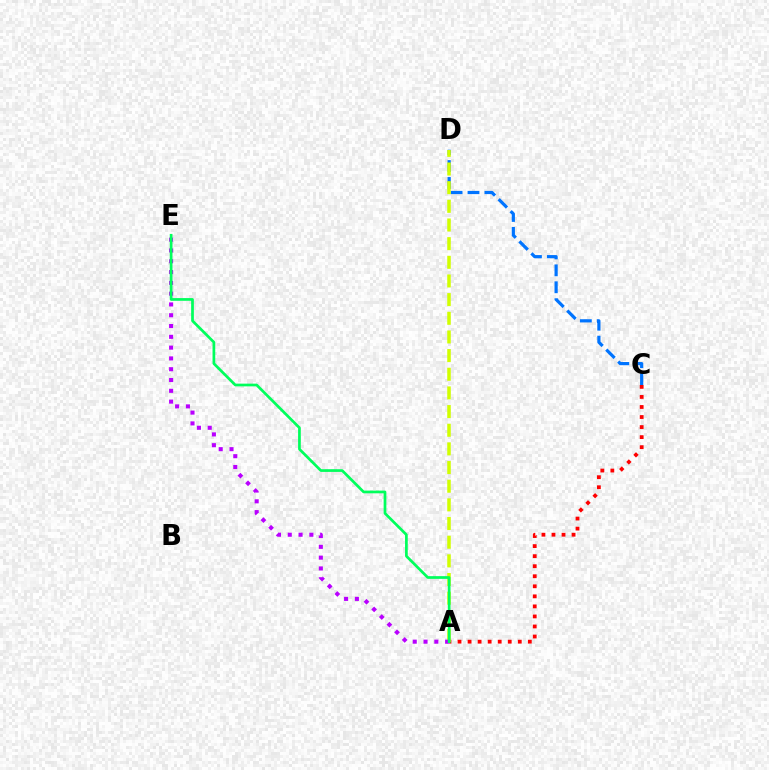{('A', 'C'): [{'color': '#ff0000', 'line_style': 'dotted', 'thickness': 2.73}], ('C', 'D'): [{'color': '#0074ff', 'line_style': 'dashed', 'thickness': 2.3}], ('A', 'D'): [{'color': '#d1ff00', 'line_style': 'dashed', 'thickness': 2.53}], ('A', 'E'): [{'color': '#b900ff', 'line_style': 'dotted', 'thickness': 2.93}, {'color': '#00ff5c', 'line_style': 'solid', 'thickness': 1.96}]}